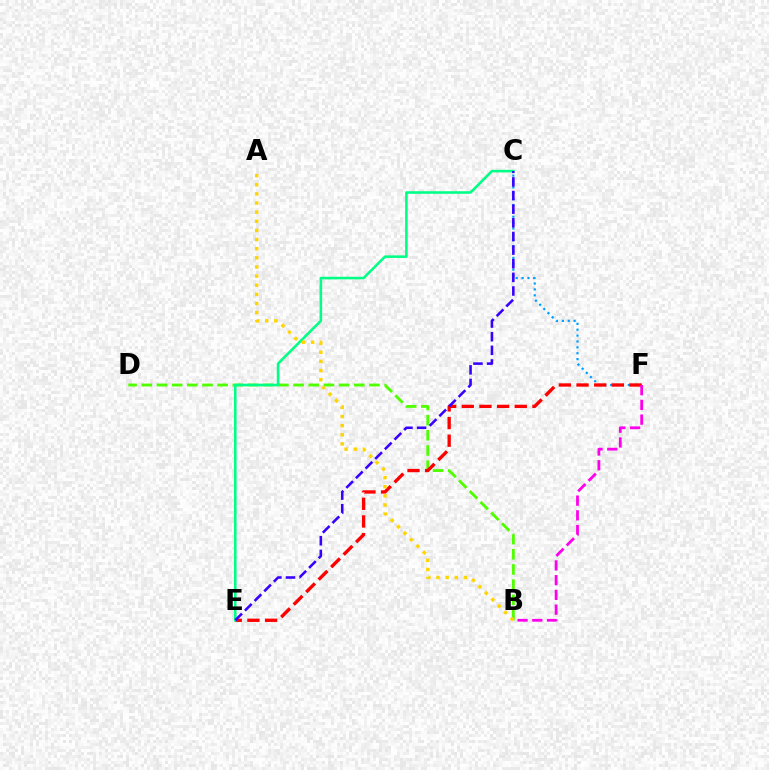{('B', 'D'): [{'color': '#4fff00', 'line_style': 'dashed', 'thickness': 2.06}], ('C', 'F'): [{'color': '#009eff', 'line_style': 'dotted', 'thickness': 1.6}], ('E', 'F'): [{'color': '#ff0000', 'line_style': 'dashed', 'thickness': 2.4}], ('C', 'E'): [{'color': '#00ff86', 'line_style': 'solid', 'thickness': 1.86}, {'color': '#3700ff', 'line_style': 'dashed', 'thickness': 1.85}], ('A', 'B'): [{'color': '#ffd500', 'line_style': 'dotted', 'thickness': 2.48}], ('B', 'F'): [{'color': '#ff00ed', 'line_style': 'dashed', 'thickness': 2.0}]}